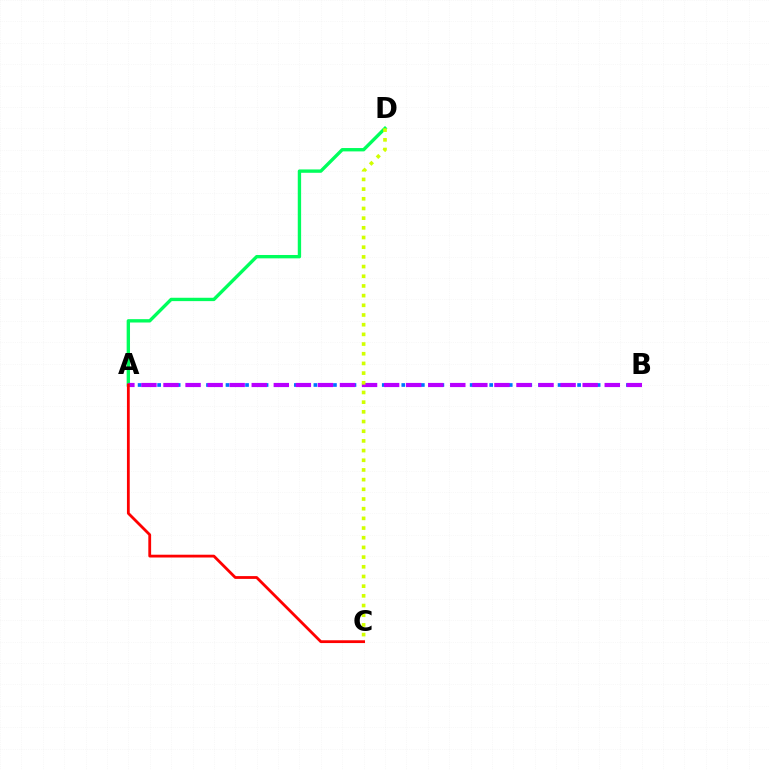{('A', 'D'): [{'color': '#00ff5c', 'line_style': 'solid', 'thickness': 2.42}], ('A', 'B'): [{'color': '#0074ff', 'line_style': 'dotted', 'thickness': 2.65}, {'color': '#b900ff', 'line_style': 'dashed', 'thickness': 3.0}], ('A', 'C'): [{'color': '#ff0000', 'line_style': 'solid', 'thickness': 2.01}], ('C', 'D'): [{'color': '#d1ff00', 'line_style': 'dotted', 'thickness': 2.63}]}